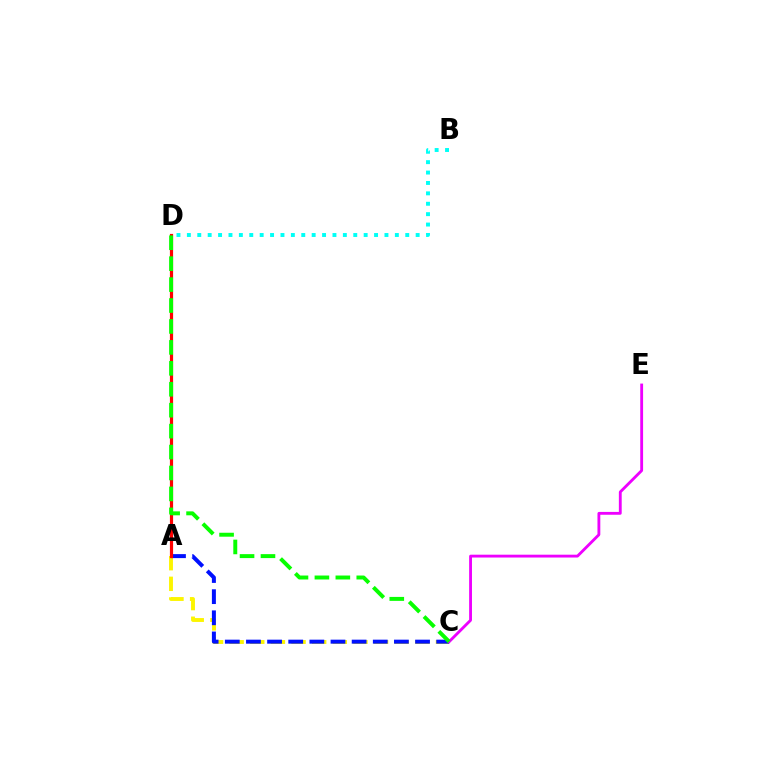{('A', 'C'): [{'color': '#fcf500', 'line_style': 'dashed', 'thickness': 2.8}, {'color': '#0010ff', 'line_style': 'dashed', 'thickness': 2.87}], ('A', 'D'): [{'color': '#ff0000', 'line_style': 'solid', 'thickness': 2.29}], ('C', 'E'): [{'color': '#ee00ff', 'line_style': 'solid', 'thickness': 2.05}], ('B', 'D'): [{'color': '#00fff6', 'line_style': 'dotted', 'thickness': 2.83}], ('C', 'D'): [{'color': '#08ff00', 'line_style': 'dashed', 'thickness': 2.84}]}